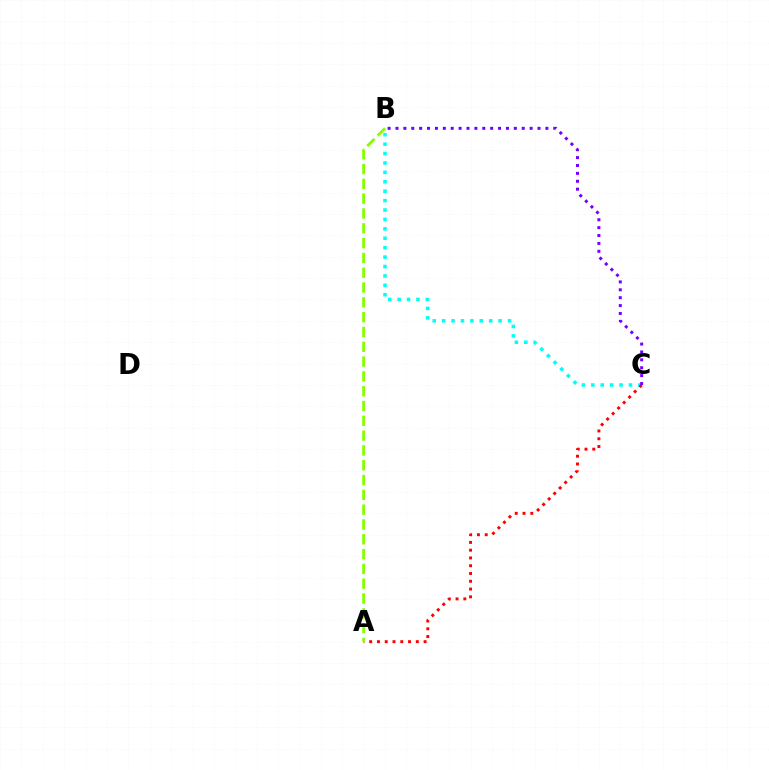{('B', 'C'): [{'color': '#00fff6', 'line_style': 'dotted', 'thickness': 2.56}, {'color': '#7200ff', 'line_style': 'dotted', 'thickness': 2.14}], ('A', 'C'): [{'color': '#ff0000', 'line_style': 'dotted', 'thickness': 2.11}], ('A', 'B'): [{'color': '#84ff00', 'line_style': 'dashed', 'thickness': 2.01}]}